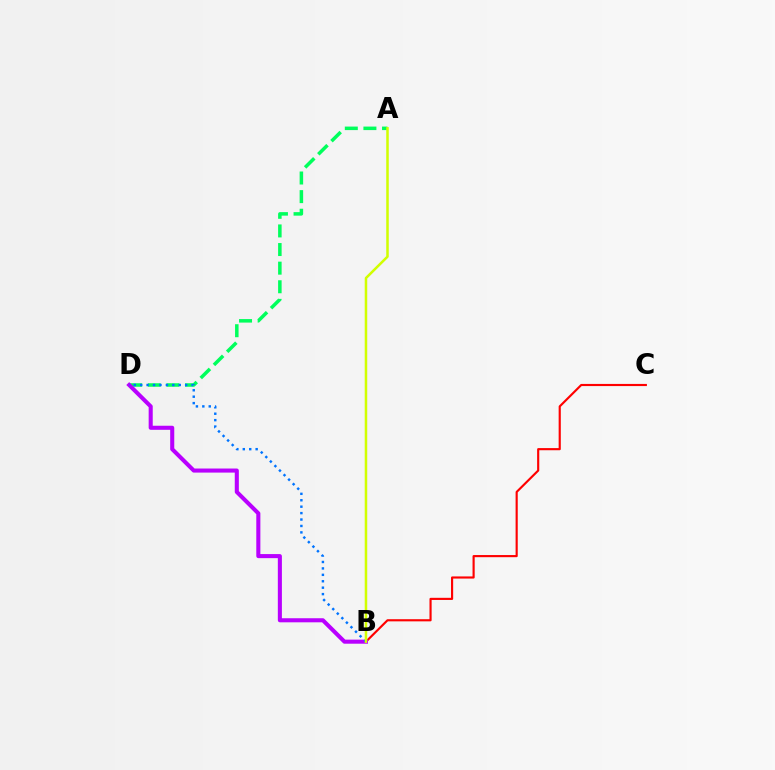{('A', 'D'): [{'color': '#00ff5c', 'line_style': 'dashed', 'thickness': 2.53}], ('B', 'C'): [{'color': '#ff0000', 'line_style': 'solid', 'thickness': 1.55}], ('B', 'D'): [{'color': '#b900ff', 'line_style': 'solid', 'thickness': 2.93}, {'color': '#0074ff', 'line_style': 'dotted', 'thickness': 1.75}], ('A', 'B'): [{'color': '#d1ff00', 'line_style': 'solid', 'thickness': 1.81}]}